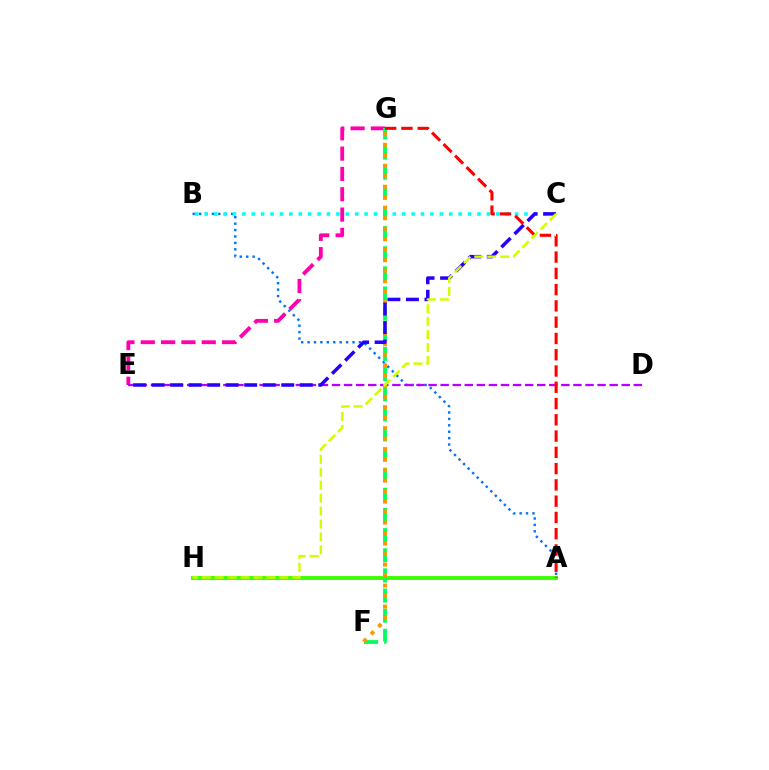{('A', 'B'): [{'color': '#0074ff', 'line_style': 'dotted', 'thickness': 1.74}], ('A', 'H'): [{'color': '#3dff00', 'line_style': 'solid', 'thickness': 2.82}], ('B', 'C'): [{'color': '#00fff6', 'line_style': 'dotted', 'thickness': 2.56}], ('E', 'G'): [{'color': '#ff00ac', 'line_style': 'dashed', 'thickness': 2.76}], ('D', 'E'): [{'color': '#b900ff', 'line_style': 'dashed', 'thickness': 1.64}], ('F', 'G'): [{'color': '#00ff5c', 'line_style': 'dashed', 'thickness': 2.74}, {'color': '#ff9400', 'line_style': 'dotted', 'thickness': 2.85}], ('C', 'E'): [{'color': '#2500ff', 'line_style': 'dashed', 'thickness': 2.52}], ('A', 'G'): [{'color': '#ff0000', 'line_style': 'dashed', 'thickness': 2.21}], ('C', 'H'): [{'color': '#d1ff00', 'line_style': 'dashed', 'thickness': 1.76}]}